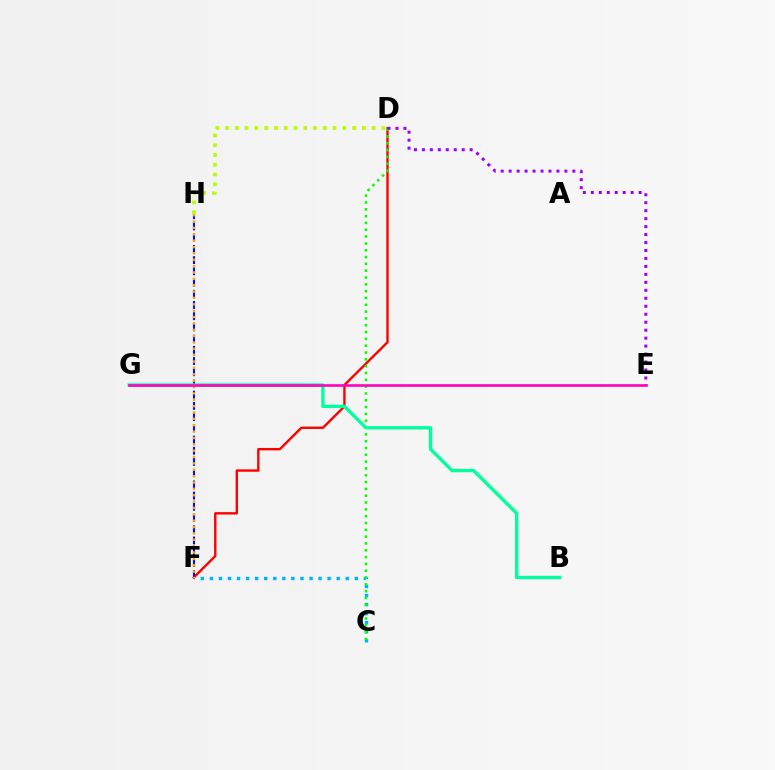{('C', 'F'): [{'color': '#00b5ff', 'line_style': 'dotted', 'thickness': 2.46}], ('D', 'F'): [{'color': '#ff0000', 'line_style': 'solid', 'thickness': 1.72}], ('D', 'H'): [{'color': '#b3ff00', 'line_style': 'dotted', 'thickness': 2.65}], ('F', 'H'): [{'color': '#0010ff', 'line_style': 'dashed', 'thickness': 1.52}, {'color': '#ffa500', 'line_style': 'dotted', 'thickness': 1.73}], ('C', 'D'): [{'color': '#08ff00', 'line_style': 'dotted', 'thickness': 1.85}], ('B', 'G'): [{'color': '#00ff9d', 'line_style': 'solid', 'thickness': 2.4}], ('D', 'E'): [{'color': '#9b00ff', 'line_style': 'dotted', 'thickness': 2.16}], ('E', 'G'): [{'color': '#ff00bd', 'line_style': 'solid', 'thickness': 1.89}]}